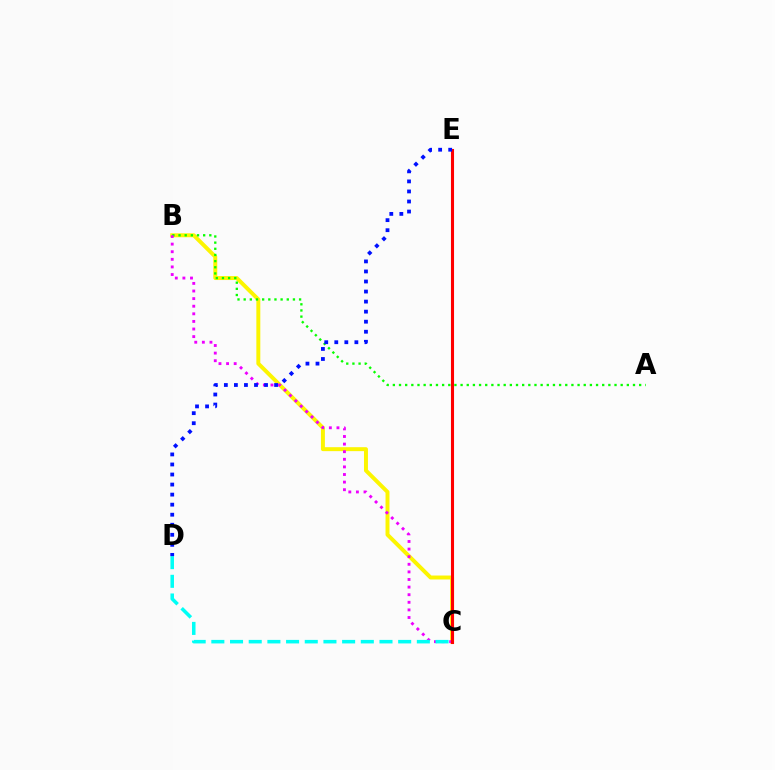{('B', 'C'): [{'color': '#fcf500', 'line_style': 'solid', 'thickness': 2.85}, {'color': '#ee00ff', 'line_style': 'dotted', 'thickness': 2.07}], ('A', 'B'): [{'color': '#08ff00', 'line_style': 'dotted', 'thickness': 1.67}], ('C', 'E'): [{'color': '#ff0000', 'line_style': 'solid', 'thickness': 2.22}], ('C', 'D'): [{'color': '#00fff6', 'line_style': 'dashed', 'thickness': 2.54}], ('D', 'E'): [{'color': '#0010ff', 'line_style': 'dotted', 'thickness': 2.73}]}